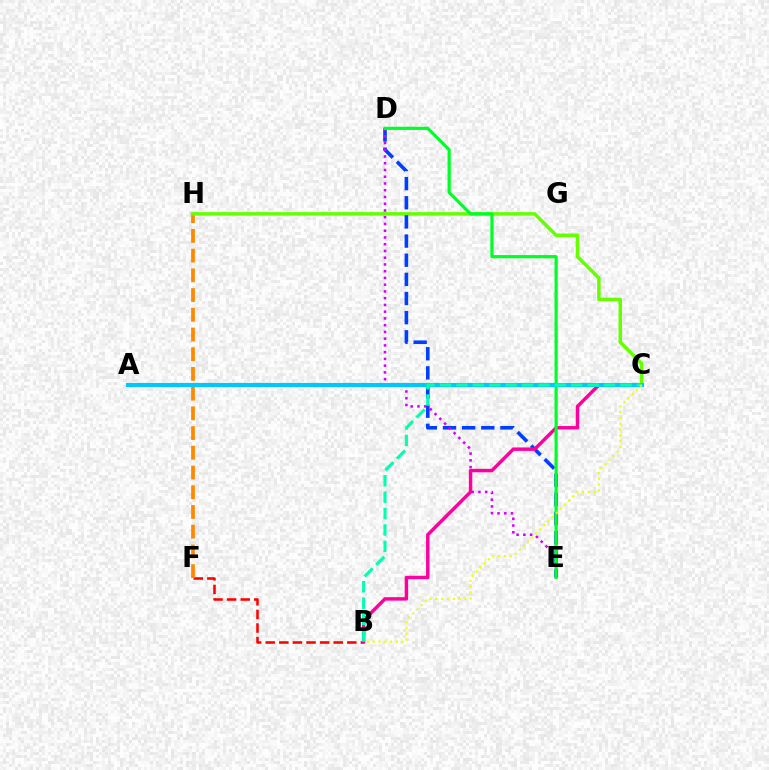{('B', 'F'): [{'color': '#ff0000', 'line_style': 'dashed', 'thickness': 1.85}], ('F', 'H'): [{'color': '#ff8800', 'line_style': 'dashed', 'thickness': 2.68}], ('C', 'H'): [{'color': '#66ff00', 'line_style': 'solid', 'thickness': 2.53}], ('D', 'E'): [{'color': '#003fff', 'line_style': 'dashed', 'thickness': 2.6}, {'color': '#d600ff', 'line_style': 'dotted', 'thickness': 1.83}, {'color': '#00ff27', 'line_style': 'solid', 'thickness': 2.3}], ('A', 'C'): [{'color': '#4f00ff', 'line_style': 'solid', 'thickness': 2.16}, {'color': '#00c7ff', 'line_style': 'solid', 'thickness': 2.96}], ('B', 'C'): [{'color': '#ff00a0', 'line_style': 'solid', 'thickness': 2.49}, {'color': '#00ffaf', 'line_style': 'dashed', 'thickness': 2.23}, {'color': '#eeff00', 'line_style': 'dotted', 'thickness': 1.58}]}